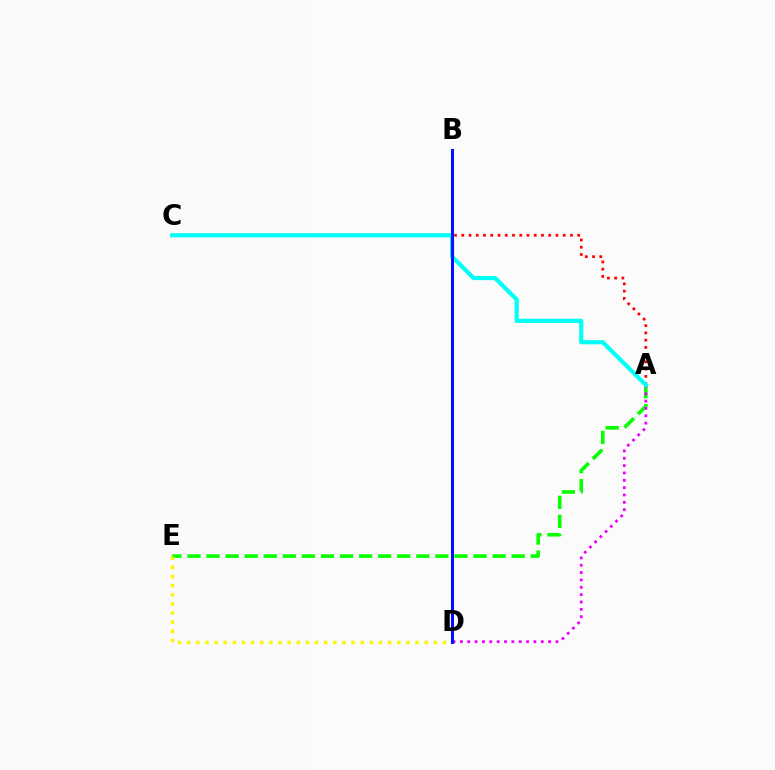{('A', 'E'): [{'color': '#08ff00', 'line_style': 'dashed', 'thickness': 2.59}], ('A', 'C'): [{'color': '#ff0000', 'line_style': 'dotted', 'thickness': 1.97}, {'color': '#00fff6', 'line_style': 'solid', 'thickness': 2.99}], ('D', 'E'): [{'color': '#fcf500', 'line_style': 'dotted', 'thickness': 2.48}], ('A', 'D'): [{'color': '#ee00ff', 'line_style': 'dotted', 'thickness': 2.0}], ('B', 'D'): [{'color': '#0010ff', 'line_style': 'solid', 'thickness': 2.17}]}